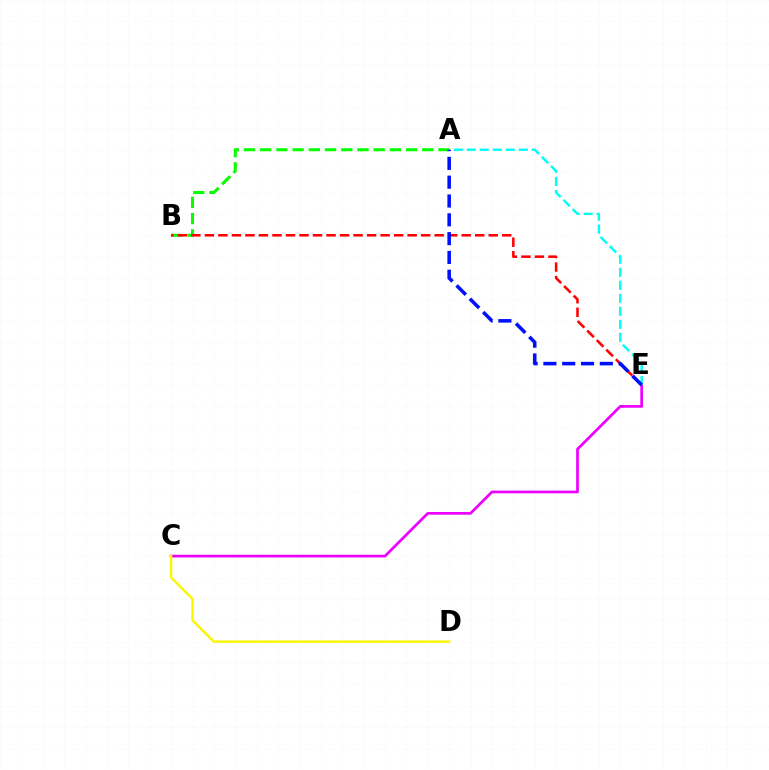{('C', 'E'): [{'color': '#ee00ff', 'line_style': 'solid', 'thickness': 1.95}], ('C', 'D'): [{'color': '#fcf500', 'line_style': 'solid', 'thickness': 1.72}], ('A', 'B'): [{'color': '#08ff00', 'line_style': 'dashed', 'thickness': 2.2}], ('A', 'E'): [{'color': '#00fff6', 'line_style': 'dashed', 'thickness': 1.77}, {'color': '#0010ff', 'line_style': 'dashed', 'thickness': 2.56}], ('B', 'E'): [{'color': '#ff0000', 'line_style': 'dashed', 'thickness': 1.84}]}